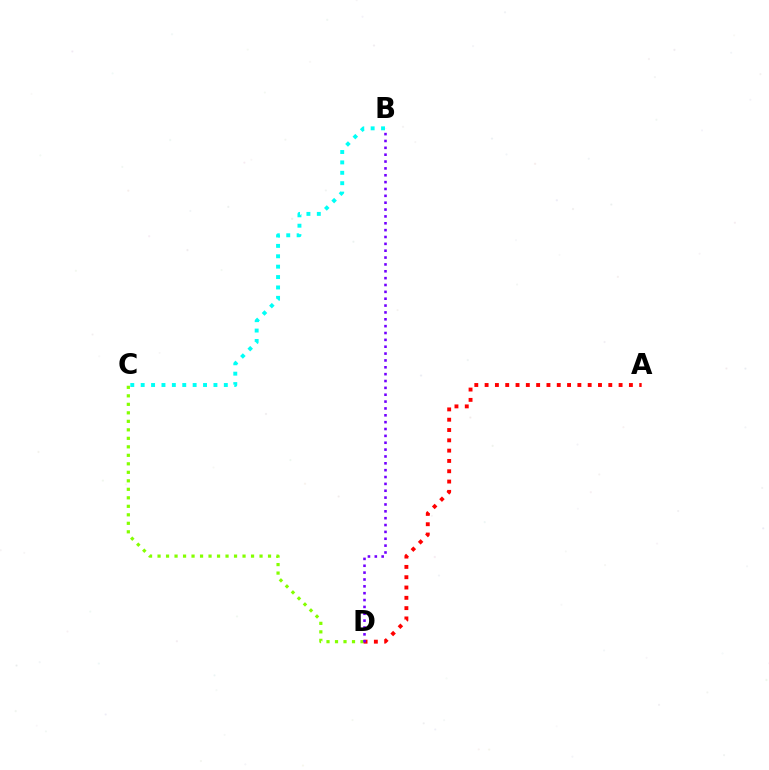{('C', 'D'): [{'color': '#84ff00', 'line_style': 'dotted', 'thickness': 2.31}], ('A', 'D'): [{'color': '#ff0000', 'line_style': 'dotted', 'thickness': 2.8}], ('B', 'D'): [{'color': '#7200ff', 'line_style': 'dotted', 'thickness': 1.86}], ('B', 'C'): [{'color': '#00fff6', 'line_style': 'dotted', 'thickness': 2.82}]}